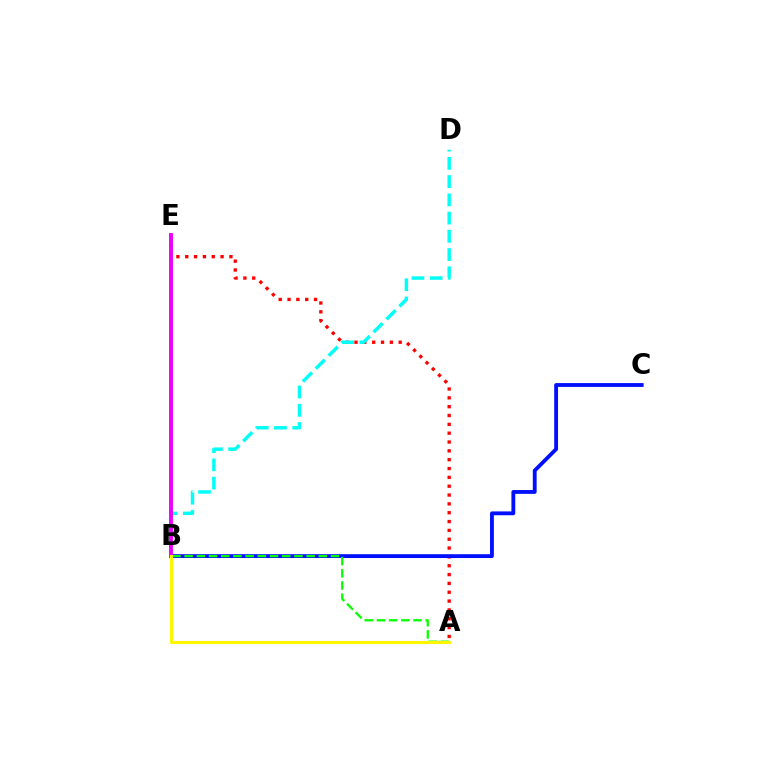{('A', 'E'): [{'color': '#ff0000', 'line_style': 'dotted', 'thickness': 2.4}], ('B', 'D'): [{'color': '#00fff6', 'line_style': 'dashed', 'thickness': 2.48}], ('B', 'C'): [{'color': '#0010ff', 'line_style': 'solid', 'thickness': 2.76}], ('B', 'E'): [{'color': '#ee00ff', 'line_style': 'solid', 'thickness': 2.81}], ('A', 'B'): [{'color': '#08ff00', 'line_style': 'dashed', 'thickness': 1.66}, {'color': '#fcf500', 'line_style': 'solid', 'thickness': 2.19}]}